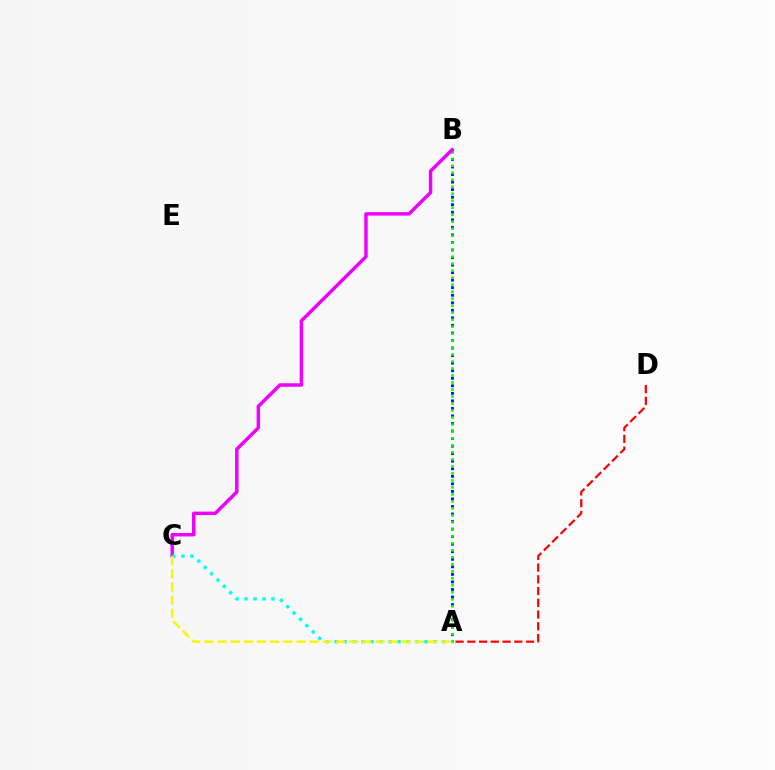{('A', 'D'): [{'color': '#ff0000', 'line_style': 'dashed', 'thickness': 1.6}], ('A', 'B'): [{'color': '#0010ff', 'line_style': 'dotted', 'thickness': 2.05}, {'color': '#08ff00', 'line_style': 'dotted', 'thickness': 1.9}], ('B', 'C'): [{'color': '#ee00ff', 'line_style': 'solid', 'thickness': 2.48}], ('A', 'C'): [{'color': '#00fff6', 'line_style': 'dotted', 'thickness': 2.44}, {'color': '#fcf500', 'line_style': 'dashed', 'thickness': 1.79}]}